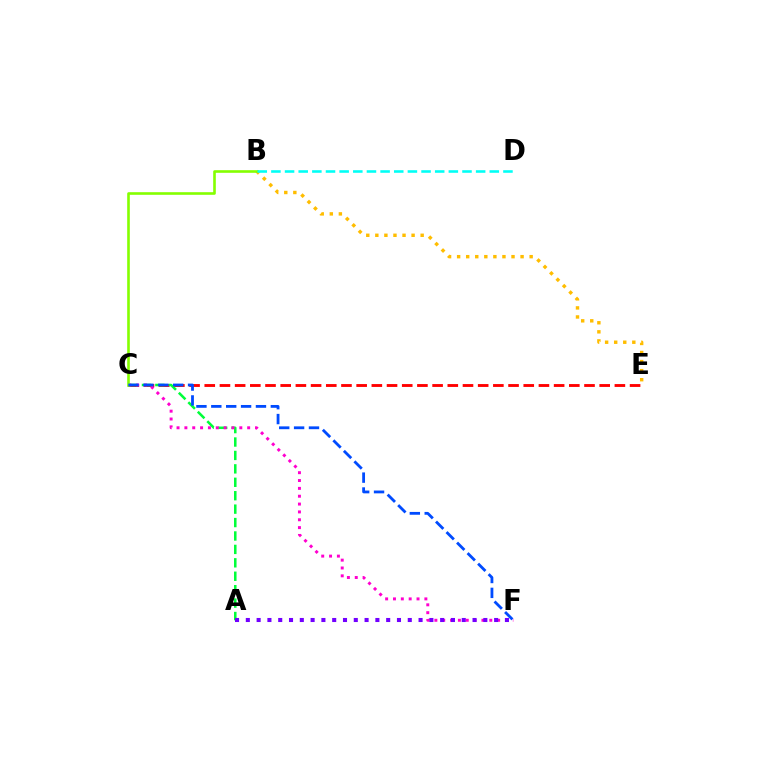{('C', 'E'): [{'color': '#ff0000', 'line_style': 'dashed', 'thickness': 2.06}], ('A', 'C'): [{'color': '#00ff39', 'line_style': 'dashed', 'thickness': 1.82}], ('C', 'F'): [{'color': '#ff00cf', 'line_style': 'dotted', 'thickness': 2.13}, {'color': '#004bff', 'line_style': 'dashed', 'thickness': 2.02}], ('B', 'E'): [{'color': '#ffbd00', 'line_style': 'dotted', 'thickness': 2.46}], ('B', 'C'): [{'color': '#84ff00', 'line_style': 'solid', 'thickness': 1.89}], ('B', 'D'): [{'color': '#00fff6', 'line_style': 'dashed', 'thickness': 1.85}], ('A', 'F'): [{'color': '#7200ff', 'line_style': 'dotted', 'thickness': 2.93}]}